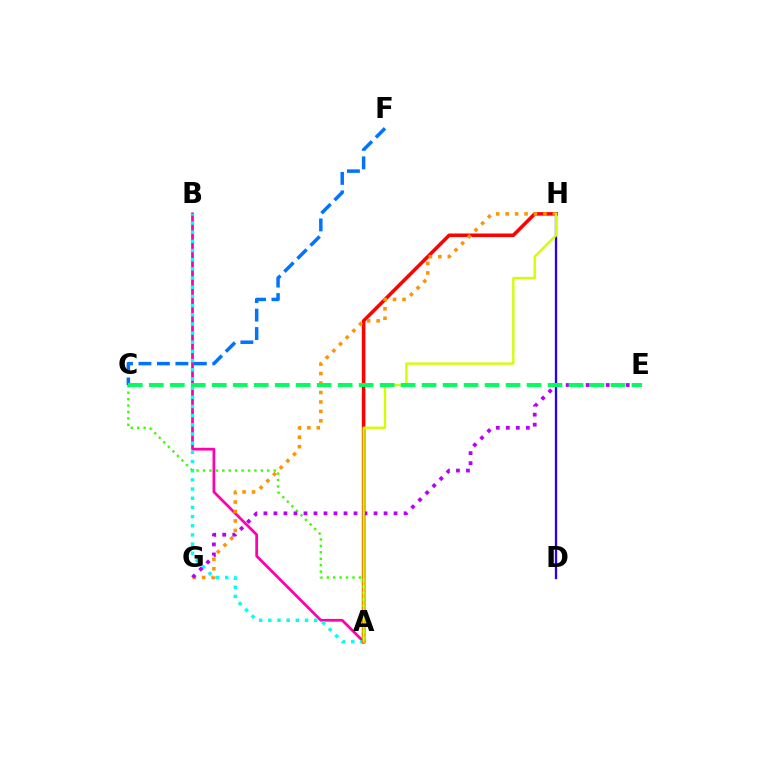{('A', 'B'): [{'color': '#ff00ac', 'line_style': 'solid', 'thickness': 1.98}, {'color': '#00fff6', 'line_style': 'dotted', 'thickness': 2.49}], ('C', 'F'): [{'color': '#0074ff', 'line_style': 'dashed', 'thickness': 2.51}], ('A', 'H'): [{'color': '#ff0000', 'line_style': 'solid', 'thickness': 2.56}, {'color': '#d1ff00', 'line_style': 'solid', 'thickness': 1.69}], ('D', 'H'): [{'color': '#2500ff', 'line_style': 'solid', 'thickness': 1.65}], ('A', 'C'): [{'color': '#3dff00', 'line_style': 'dotted', 'thickness': 1.75}], ('G', 'H'): [{'color': '#ff9400', 'line_style': 'dotted', 'thickness': 2.57}], ('E', 'G'): [{'color': '#b900ff', 'line_style': 'dotted', 'thickness': 2.72}], ('C', 'E'): [{'color': '#00ff5c', 'line_style': 'dashed', 'thickness': 2.85}]}